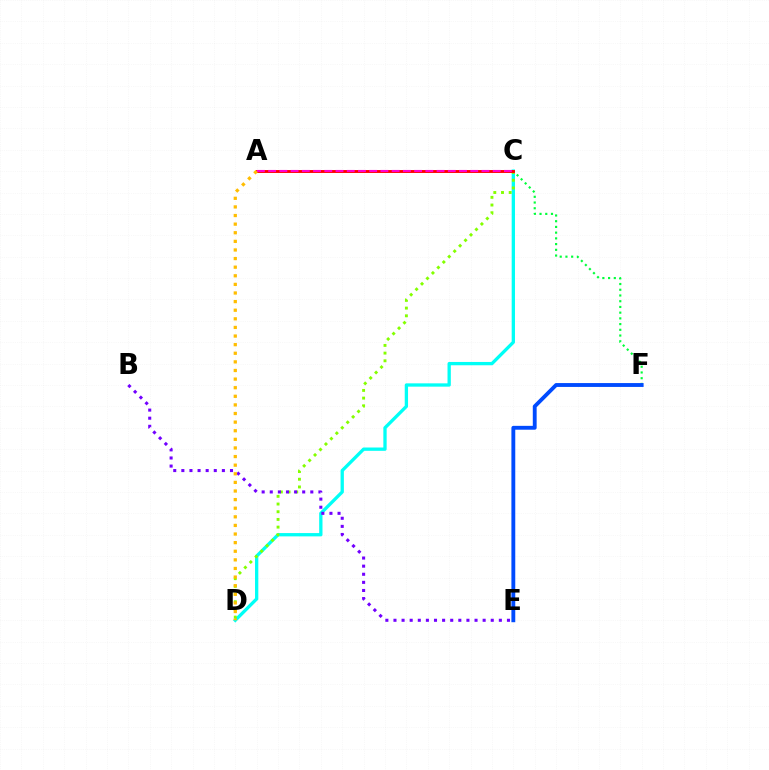{('C', 'D'): [{'color': '#00fff6', 'line_style': 'solid', 'thickness': 2.38}, {'color': '#84ff00', 'line_style': 'dotted', 'thickness': 2.09}], ('C', 'F'): [{'color': '#00ff39', 'line_style': 'dotted', 'thickness': 1.56}], ('E', 'F'): [{'color': '#004bff', 'line_style': 'solid', 'thickness': 2.78}], ('B', 'E'): [{'color': '#7200ff', 'line_style': 'dotted', 'thickness': 2.2}], ('A', 'C'): [{'color': '#ff0000', 'line_style': 'solid', 'thickness': 2.09}, {'color': '#ff00cf', 'line_style': 'dashed', 'thickness': 1.53}], ('A', 'D'): [{'color': '#ffbd00', 'line_style': 'dotted', 'thickness': 2.34}]}